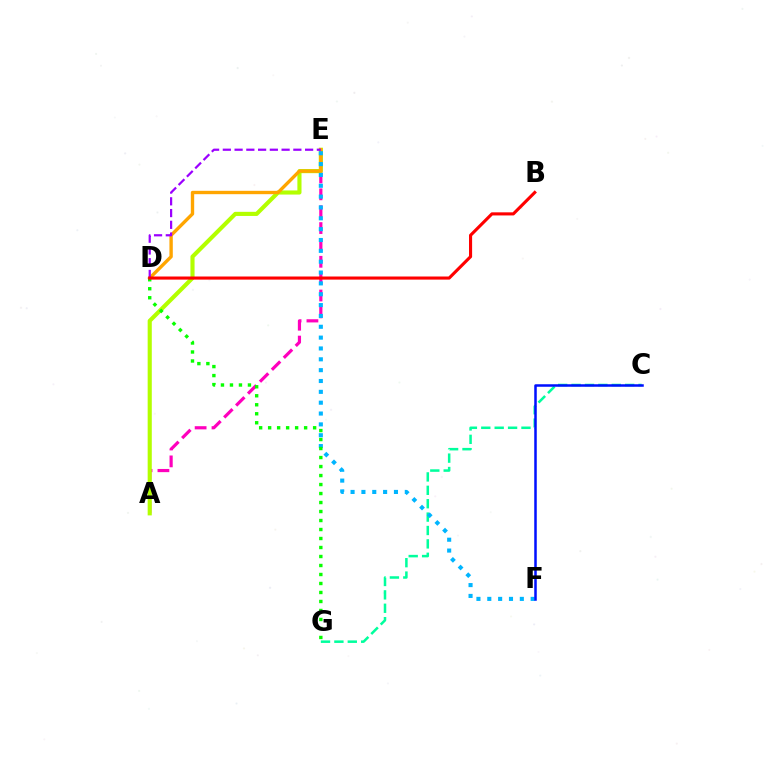{('C', 'G'): [{'color': '#00ff9d', 'line_style': 'dashed', 'thickness': 1.82}], ('A', 'E'): [{'color': '#ff00bd', 'line_style': 'dashed', 'thickness': 2.29}, {'color': '#b3ff00', 'line_style': 'solid', 'thickness': 2.97}], ('D', 'E'): [{'color': '#ffa500', 'line_style': 'solid', 'thickness': 2.42}, {'color': '#9b00ff', 'line_style': 'dashed', 'thickness': 1.6}], ('E', 'F'): [{'color': '#00b5ff', 'line_style': 'dotted', 'thickness': 2.95}], ('D', 'G'): [{'color': '#08ff00', 'line_style': 'dotted', 'thickness': 2.44}], ('C', 'F'): [{'color': '#0010ff', 'line_style': 'solid', 'thickness': 1.81}], ('B', 'D'): [{'color': '#ff0000', 'line_style': 'solid', 'thickness': 2.24}]}